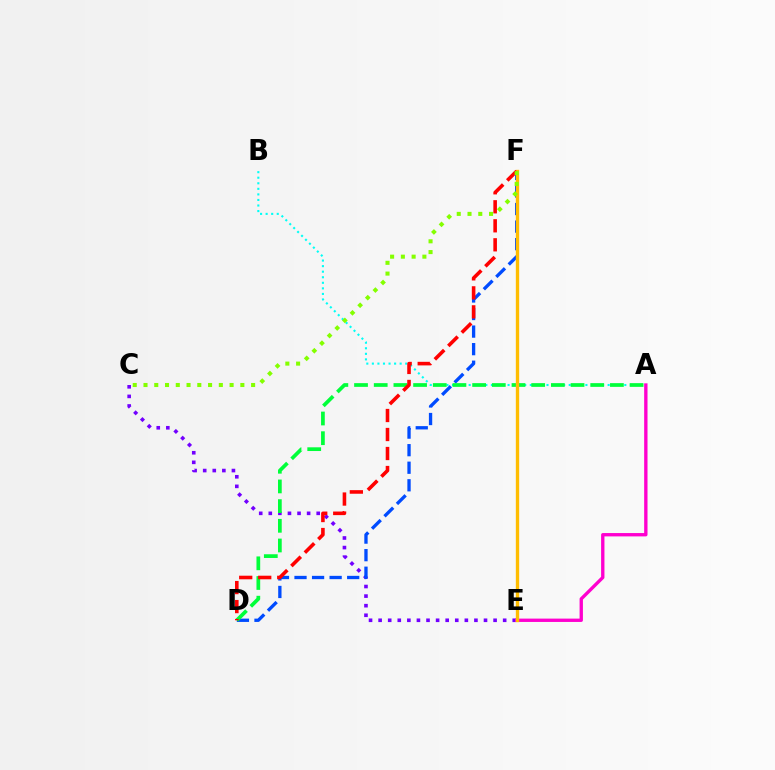{('C', 'E'): [{'color': '#7200ff', 'line_style': 'dotted', 'thickness': 2.6}], ('A', 'B'): [{'color': '#00fff6', 'line_style': 'dotted', 'thickness': 1.51}], ('D', 'F'): [{'color': '#004bff', 'line_style': 'dashed', 'thickness': 2.39}, {'color': '#ff0000', 'line_style': 'dashed', 'thickness': 2.58}], ('A', 'D'): [{'color': '#00ff39', 'line_style': 'dashed', 'thickness': 2.67}], ('A', 'E'): [{'color': '#ff00cf', 'line_style': 'solid', 'thickness': 2.41}], ('E', 'F'): [{'color': '#ffbd00', 'line_style': 'solid', 'thickness': 2.41}], ('C', 'F'): [{'color': '#84ff00', 'line_style': 'dotted', 'thickness': 2.92}]}